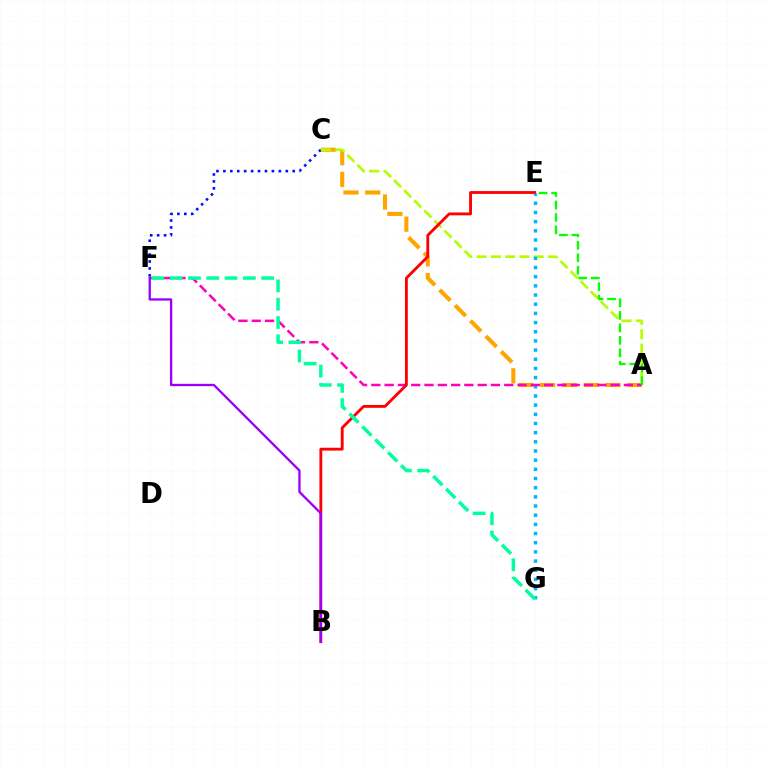{('A', 'C'): [{'color': '#ffa500', 'line_style': 'dashed', 'thickness': 2.96}, {'color': '#b3ff00', 'line_style': 'dashed', 'thickness': 1.94}], ('C', 'F'): [{'color': '#0010ff', 'line_style': 'dotted', 'thickness': 1.88}], ('E', 'G'): [{'color': '#00b5ff', 'line_style': 'dotted', 'thickness': 2.49}], ('A', 'F'): [{'color': '#ff00bd', 'line_style': 'dashed', 'thickness': 1.81}], ('A', 'E'): [{'color': '#08ff00', 'line_style': 'dashed', 'thickness': 1.69}], ('B', 'E'): [{'color': '#ff0000', 'line_style': 'solid', 'thickness': 2.04}], ('F', 'G'): [{'color': '#00ff9d', 'line_style': 'dashed', 'thickness': 2.48}], ('B', 'F'): [{'color': '#9b00ff', 'line_style': 'solid', 'thickness': 1.68}]}